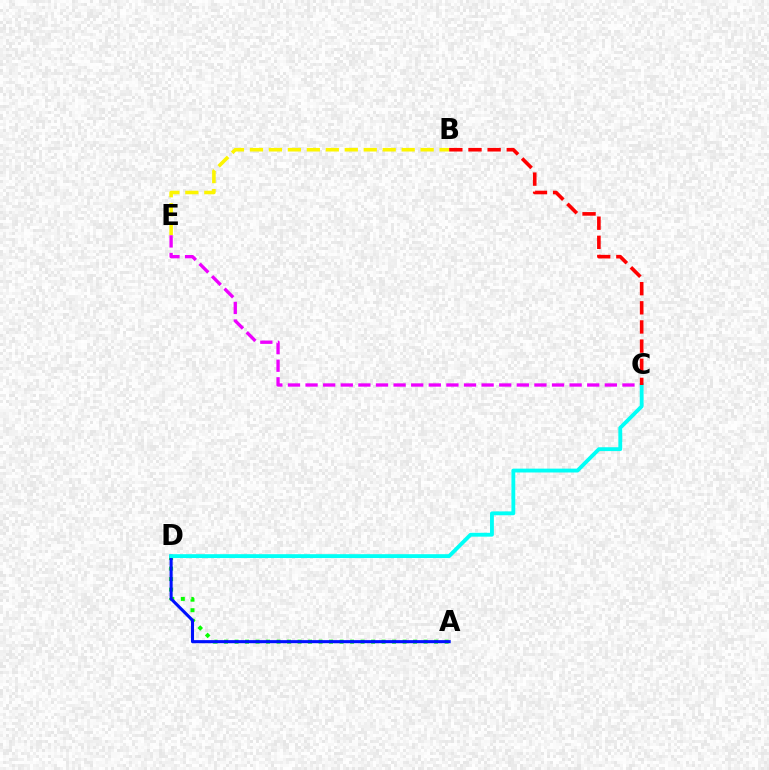{('B', 'E'): [{'color': '#fcf500', 'line_style': 'dashed', 'thickness': 2.58}], ('A', 'D'): [{'color': '#08ff00', 'line_style': 'dotted', 'thickness': 2.85}, {'color': '#0010ff', 'line_style': 'solid', 'thickness': 2.21}], ('C', 'E'): [{'color': '#ee00ff', 'line_style': 'dashed', 'thickness': 2.39}], ('C', 'D'): [{'color': '#00fff6', 'line_style': 'solid', 'thickness': 2.77}], ('B', 'C'): [{'color': '#ff0000', 'line_style': 'dashed', 'thickness': 2.6}]}